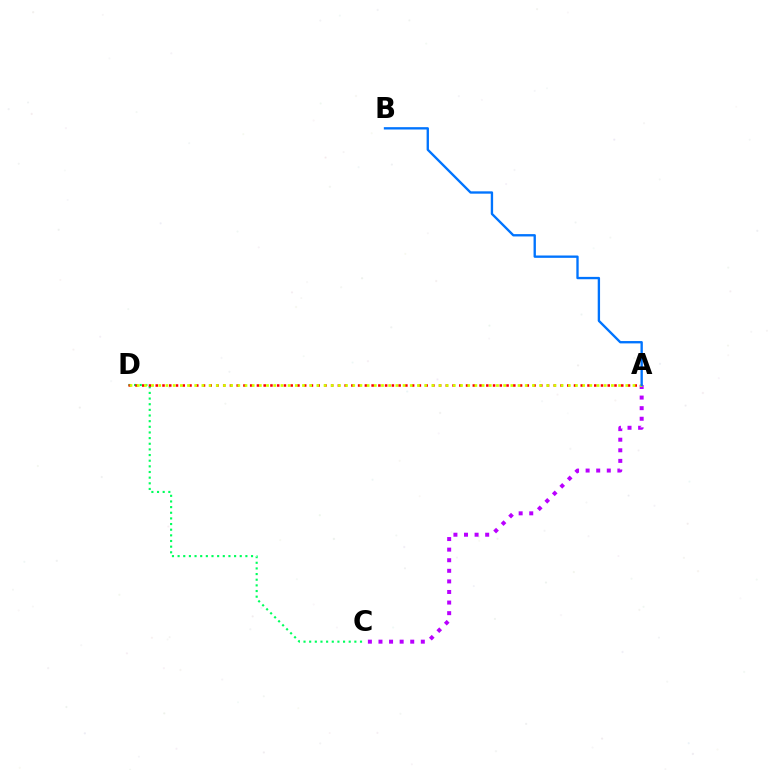{('C', 'D'): [{'color': '#00ff5c', 'line_style': 'dotted', 'thickness': 1.53}], ('A', 'D'): [{'color': '#ff0000', 'line_style': 'dotted', 'thickness': 1.83}, {'color': '#d1ff00', 'line_style': 'dotted', 'thickness': 1.95}], ('A', 'C'): [{'color': '#b900ff', 'line_style': 'dotted', 'thickness': 2.88}], ('A', 'B'): [{'color': '#0074ff', 'line_style': 'solid', 'thickness': 1.69}]}